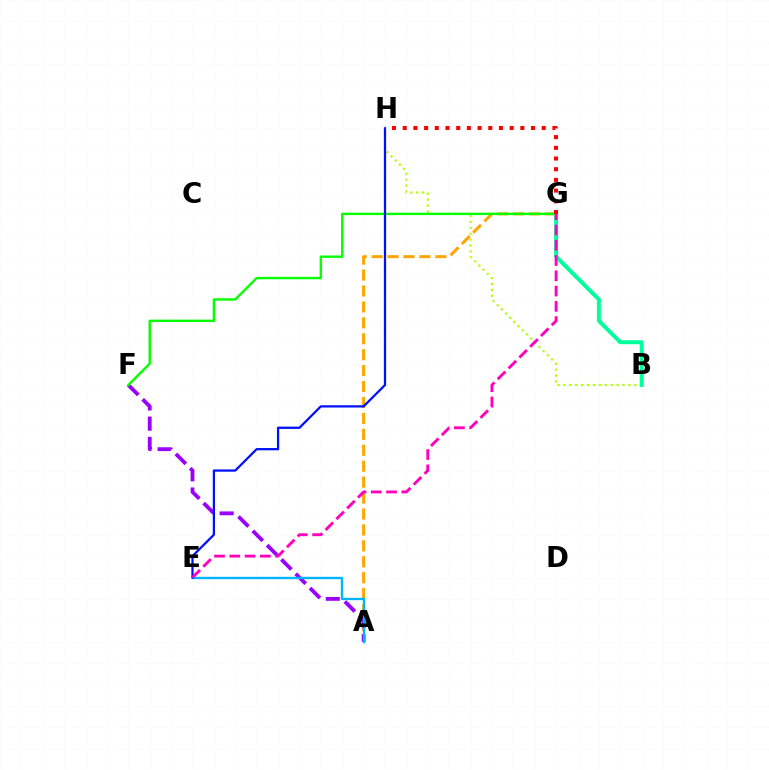{('B', 'H'): [{'color': '#b3ff00', 'line_style': 'dotted', 'thickness': 1.61}], ('A', 'G'): [{'color': '#ffa500', 'line_style': 'dashed', 'thickness': 2.16}], ('A', 'F'): [{'color': '#9b00ff', 'line_style': 'dashed', 'thickness': 2.75}], ('F', 'G'): [{'color': '#08ff00', 'line_style': 'solid', 'thickness': 1.73}], ('A', 'E'): [{'color': '#00b5ff', 'line_style': 'solid', 'thickness': 1.71}], ('E', 'H'): [{'color': '#0010ff', 'line_style': 'solid', 'thickness': 1.62}], ('B', 'G'): [{'color': '#00ff9d', 'line_style': 'solid', 'thickness': 2.85}], ('G', 'H'): [{'color': '#ff0000', 'line_style': 'dotted', 'thickness': 2.91}], ('E', 'G'): [{'color': '#ff00bd', 'line_style': 'dashed', 'thickness': 2.08}]}